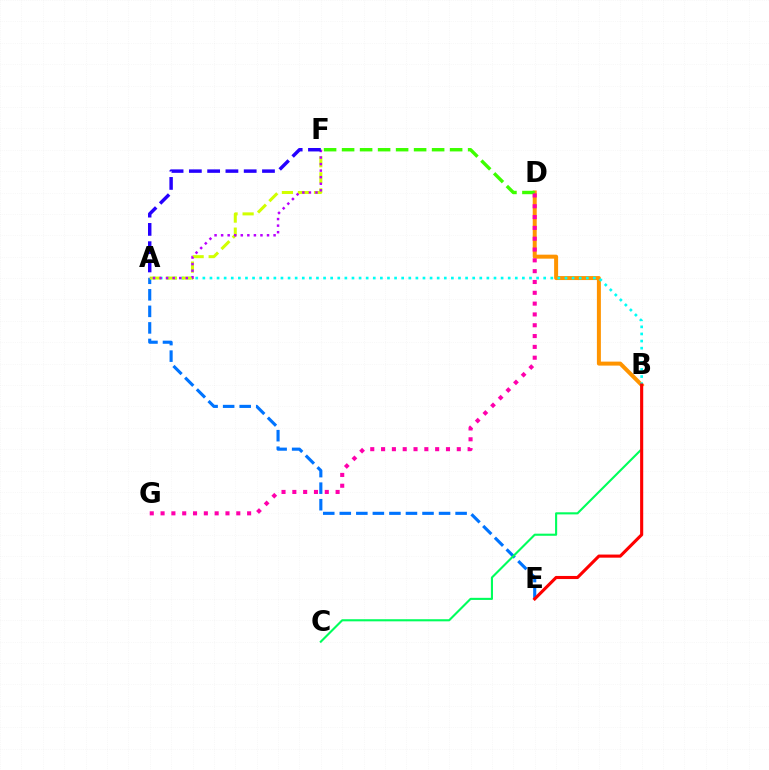{('B', 'D'): [{'color': '#ff9400', 'line_style': 'solid', 'thickness': 2.87}], ('A', 'E'): [{'color': '#0074ff', 'line_style': 'dashed', 'thickness': 2.25}], ('A', 'B'): [{'color': '#00fff6', 'line_style': 'dotted', 'thickness': 1.93}], ('A', 'F'): [{'color': '#d1ff00', 'line_style': 'dashed', 'thickness': 2.18}, {'color': '#b900ff', 'line_style': 'dotted', 'thickness': 1.78}, {'color': '#2500ff', 'line_style': 'dashed', 'thickness': 2.48}], ('B', 'C'): [{'color': '#00ff5c', 'line_style': 'solid', 'thickness': 1.52}], ('D', 'F'): [{'color': '#3dff00', 'line_style': 'dashed', 'thickness': 2.45}], ('D', 'G'): [{'color': '#ff00ac', 'line_style': 'dotted', 'thickness': 2.94}], ('B', 'E'): [{'color': '#ff0000', 'line_style': 'solid', 'thickness': 2.24}]}